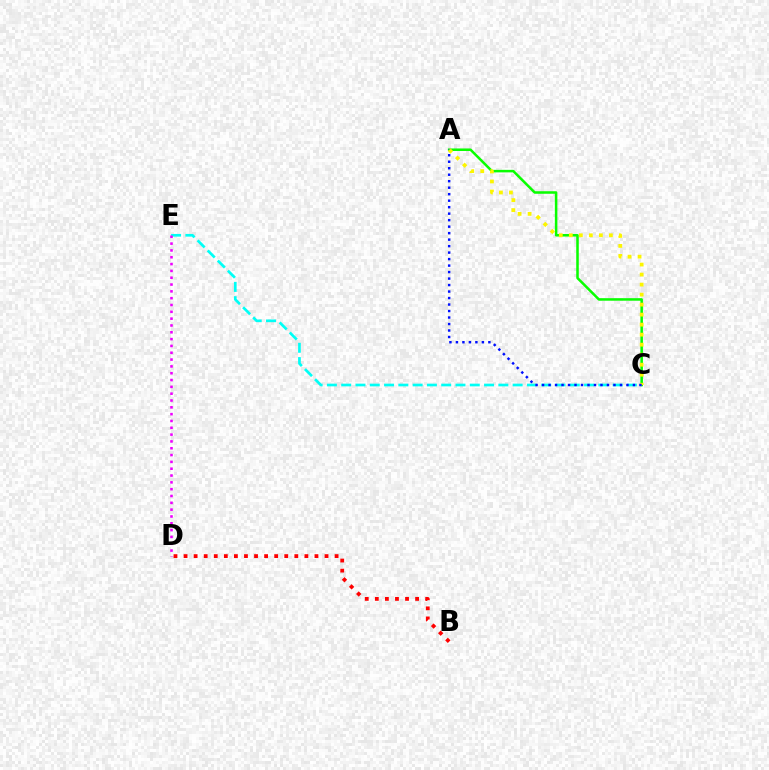{('B', 'D'): [{'color': '#ff0000', 'line_style': 'dotted', 'thickness': 2.74}], ('A', 'C'): [{'color': '#08ff00', 'line_style': 'solid', 'thickness': 1.82}, {'color': '#fcf500', 'line_style': 'dotted', 'thickness': 2.72}, {'color': '#0010ff', 'line_style': 'dotted', 'thickness': 1.76}], ('C', 'E'): [{'color': '#00fff6', 'line_style': 'dashed', 'thickness': 1.94}], ('D', 'E'): [{'color': '#ee00ff', 'line_style': 'dotted', 'thickness': 1.85}]}